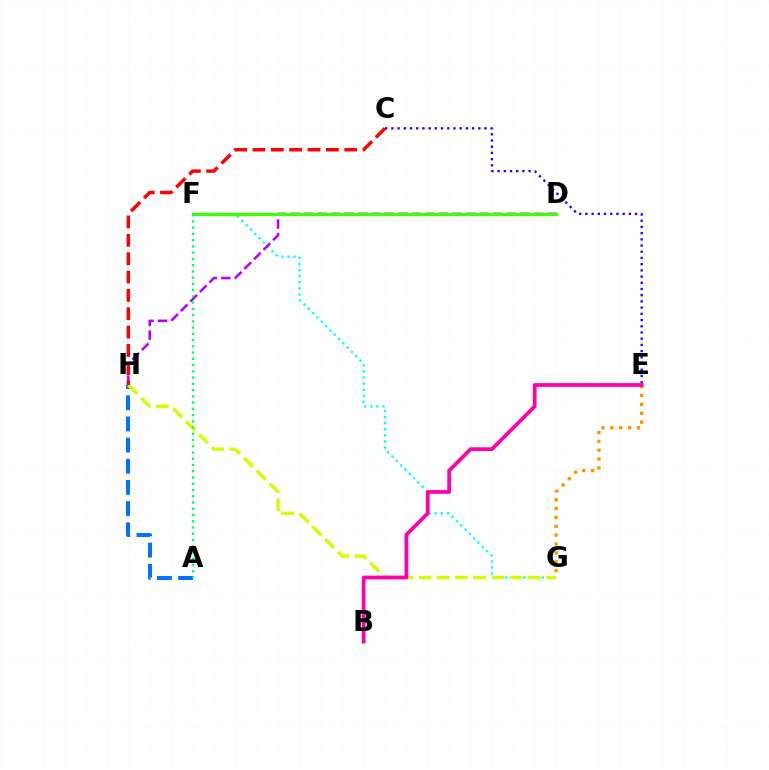{('C', 'E'): [{'color': '#2500ff', 'line_style': 'dotted', 'thickness': 1.69}], ('A', 'H'): [{'color': '#0074ff', 'line_style': 'dashed', 'thickness': 2.88}], ('F', 'G'): [{'color': '#00fff6', 'line_style': 'dotted', 'thickness': 1.66}], ('G', 'H'): [{'color': '#d1ff00', 'line_style': 'dashed', 'thickness': 2.48}], ('D', 'H'): [{'color': '#b900ff', 'line_style': 'dashed', 'thickness': 1.84}], ('C', 'H'): [{'color': '#ff0000', 'line_style': 'dashed', 'thickness': 2.49}], ('E', 'G'): [{'color': '#ff9400', 'line_style': 'dotted', 'thickness': 2.41}], ('D', 'F'): [{'color': '#3dff00', 'line_style': 'solid', 'thickness': 2.35}], ('A', 'F'): [{'color': '#00ff5c', 'line_style': 'dotted', 'thickness': 1.7}], ('B', 'E'): [{'color': '#ff00ac', 'line_style': 'solid', 'thickness': 2.7}]}